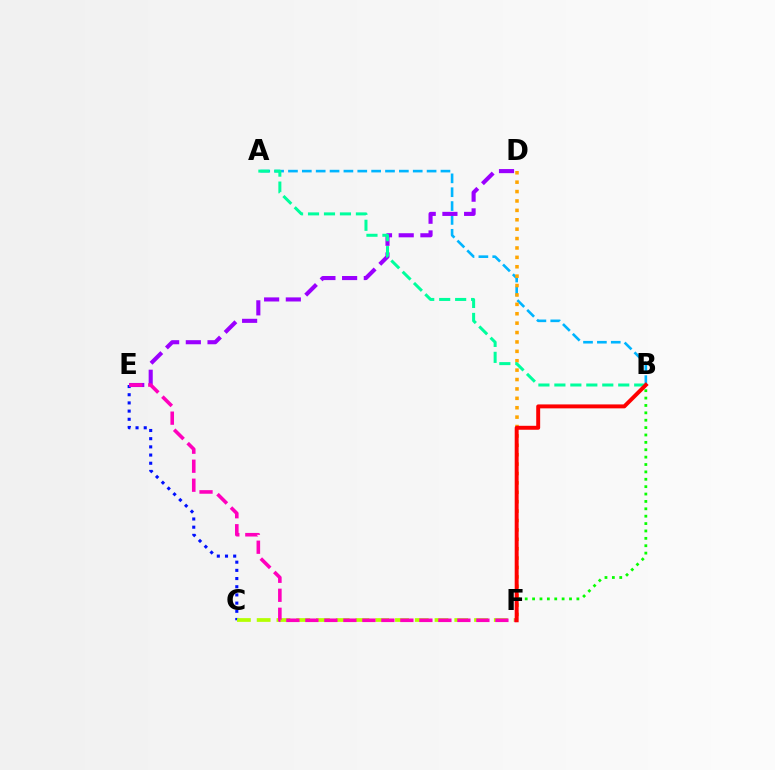{('C', 'E'): [{'color': '#0010ff', 'line_style': 'dotted', 'thickness': 2.22}], ('A', 'B'): [{'color': '#00b5ff', 'line_style': 'dashed', 'thickness': 1.88}, {'color': '#00ff9d', 'line_style': 'dashed', 'thickness': 2.17}], ('D', 'E'): [{'color': '#9b00ff', 'line_style': 'dashed', 'thickness': 2.95}], ('C', 'F'): [{'color': '#b3ff00', 'line_style': 'dashed', 'thickness': 2.68}], ('D', 'F'): [{'color': '#ffa500', 'line_style': 'dotted', 'thickness': 2.55}], ('B', 'F'): [{'color': '#08ff00', 'line_style': 'dotted', 'thickness': 2.01}, {'color': '#ff0000', 'line_style': 'solid', 'thickness': 2.84}], ('E', 'F'): [{'color': '#ff00bd', 'line_style': 'dashed', 'thickness': 2.58}]}